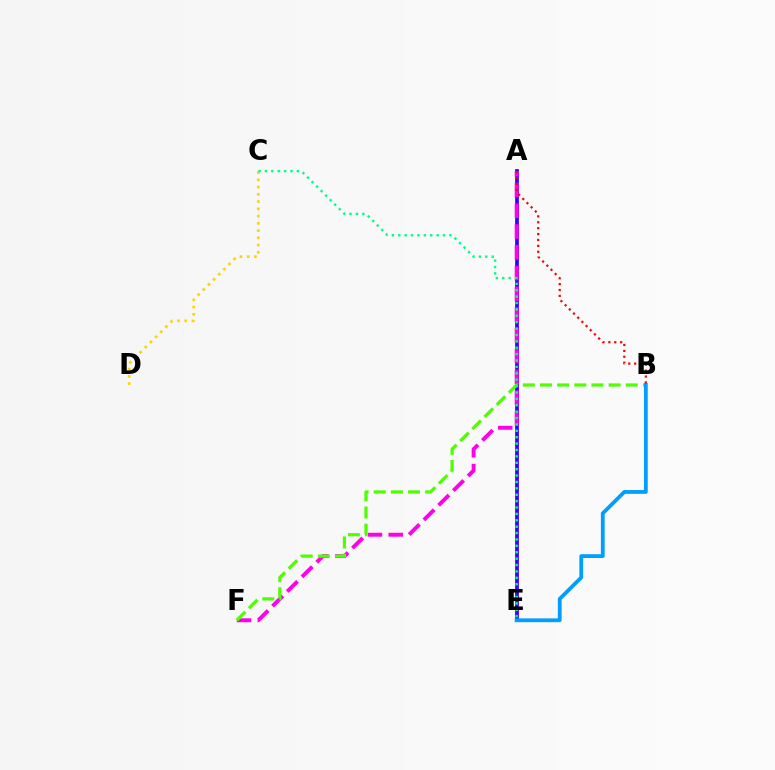{('A', 'E'): [{'color': '#3700ff', 'line_style': 'solid', 'thickness': 2.7}], ('A', 'F'): [{'color': '#ff00ed', 'line_style': 'dashed', 'thickness': 2.82}], ('B', 'F'): [{'color': '#4fff00', 'line_style': 'dashed', 'thickness': 2.33}], ('B', 'E'): [{'color': '#009eff', 'line_style': 'solid', 'thickness': 2.73}], ('A', 'B'): [{'color': '#ff0000', 'line_style': 'dotted', 'thickness': 1.6}], ('C', 'D'): [{'color': '#ffd500', 'line_style': 'dotted', 'thickness': 1.97}], ('C', 'E'): [{'color': '#00ff86', 'line_style': 'dotted', 'thickness': 1.74}]}